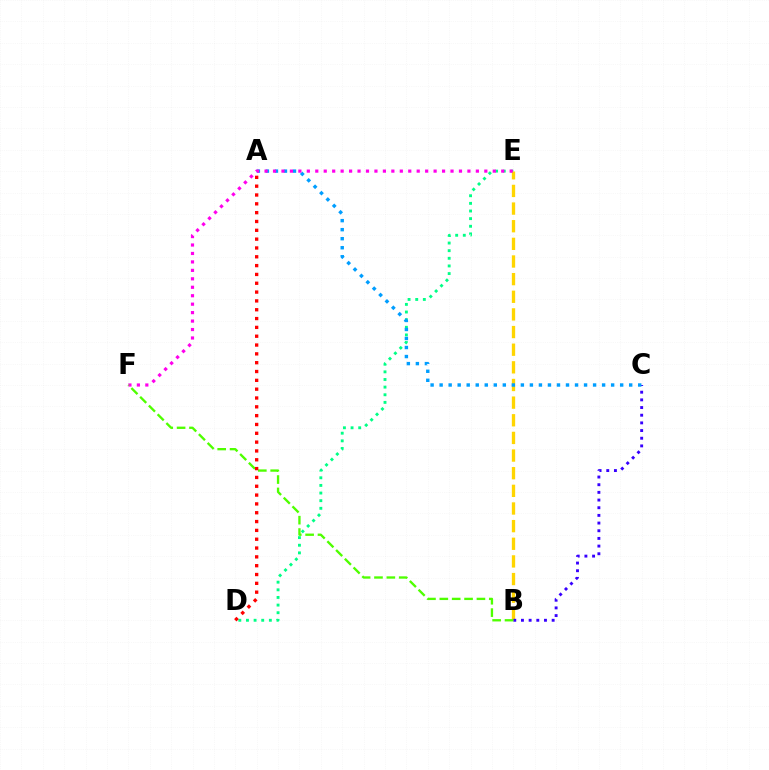{('D', 'E'): [{'color': '#00ff86', 'line_style': 'dotted', 'thickness': 2.07}], ('B', 'E'): [{'color': '#ffd500', 'line_style': 'dashed', 'thickness': 2.4}], ('B', 'C'): [{'color': '#3700ff', 'line_style': 'dotted', 'thickness': 2.08}], ('A', 'C'): [{'color': '#009eff', 'line_style': 'dotted', 'thickness': 2.45}], ('E', 'F'): [{'color': '#ff00ed', 'line_style': 'dotted', 'thickness': 2.3}], ('B', 'F'): [{'color': '#4fff00', 'line_style': 'dashed', 'thickness': 1.68}], ('A', 'D'): [{'color': '#ff0000', 'line_style': 'dotted', 'thickness': 2.4}]}